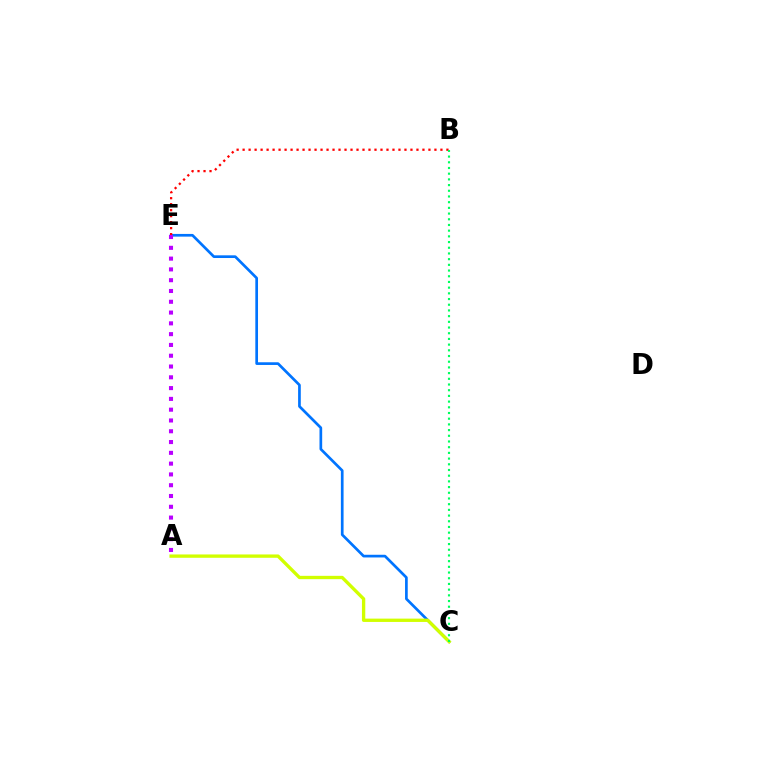{('C', 'E'): [{'color': '#0074ff', 'line_style': 'solid', 'thickness': 1.94}], ('B', 'E'): [{'color': '#ff0000', 'line_style': 'dotted', 'thickness': 1.63}], ('A', 'C'): [{'color': '#d1ff00', 'line_style': 'solid', 'thickness': 2.4}], ('A', 'E'): [{'color': '#b900ff', 'line_style': 'dotted', 'thickness': 2.93}], ('B', 'C'): [{'color': '#00ff5c', 'line_style': 'dotted', 'thickness': 1.55}]}